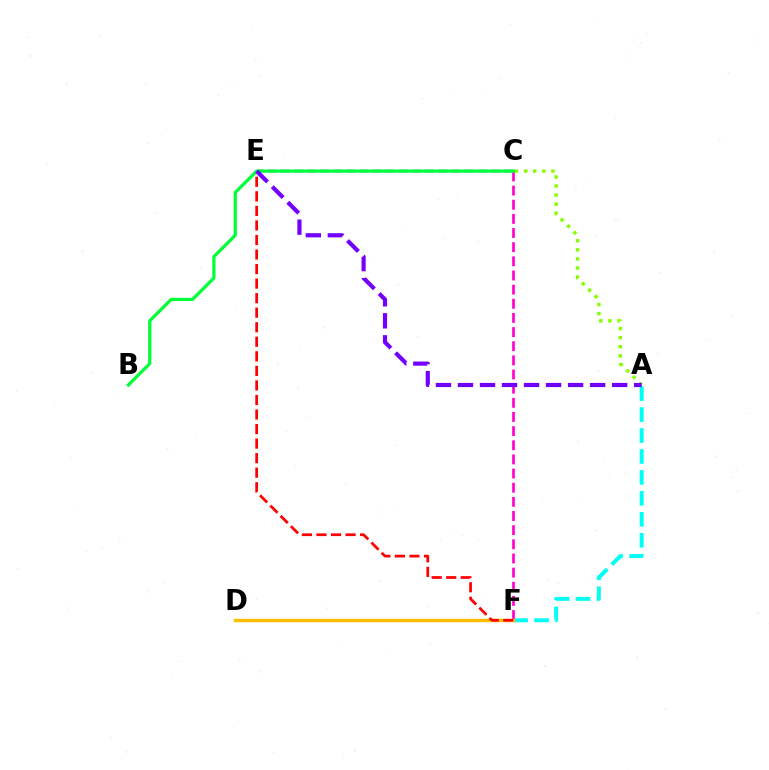{('A', 'F'): [{'color': '#00fff6', 'line_style': 'dashed', 'thickness': 2.85}], ('C', 'F'): [{'color': '#ff00cf', 'line_style': 'dashed', 'thickness': 1.92}], ('D', 'F'): [{'color': '#ffbd00', 'line_style': 'solid', 'thickness': 2.46}], ('C', 'E'): [{'color': '#004bff', 'line_style': 'dashed', 'thickness': 1.78}], ('A', 'C'): [{'color': '#84ff00', 'line_style': 'dotted', 'thickness': 2.47}], ('E', 'F'): [{'color': '#ff0000', 'line_style': 'dashed', 'thickness': 1.98}], ('B', 'C'): [{'color': '#00ff39', 'line_style': 'solid', 'thickness': 2.31}], ('A', 'E'): [{'color': '#7200ff', 'line_style': 'dashed', 'thickness': 2.99}]}